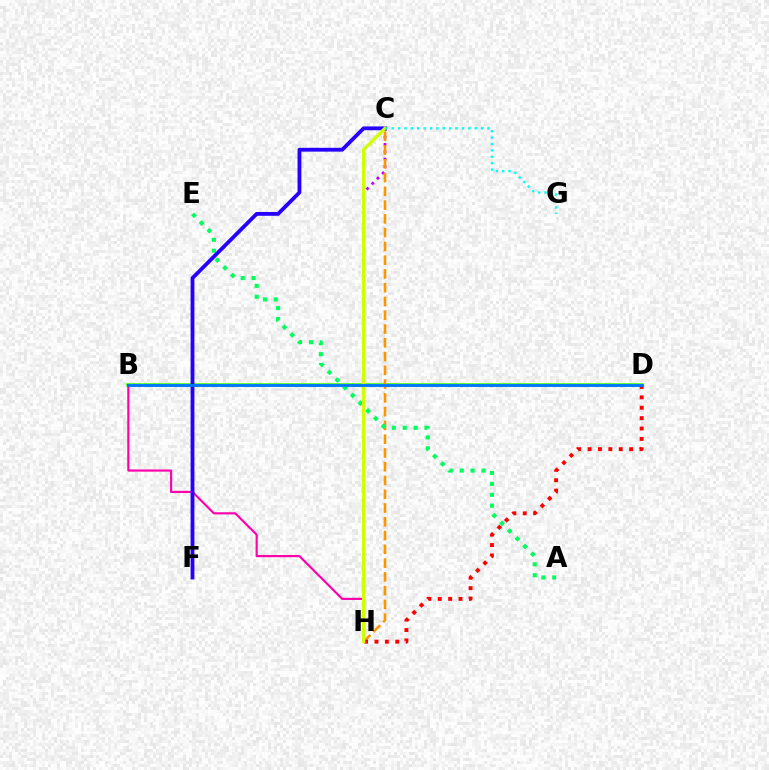{('B', 'D'): [{'color': '#3dff00', 'line_style': 'solid', 'thickness': 2.58}, {'color': '#0074ff', 'line_style': 'solid', 'thickness': 2.07}], ('B', 'H'): [{'color': '#ff00ac', 'line_style': 'solid', 'thickness': 1.55}], ('C', 'H'): [{'color': '#b900ff', 'line_style': 'dotted', 'thickness': 1.99}, {'color': '#ff9400', 'line_style': 'dashed', 'thickness': 1.87}, {'color': '#d1ff00', 'line_style': 'solid', 'thickness': 2.38}], ('A', 'E'): [{'color': '#00ff5c', 'line_style': 'dotted', 'thickness': 2.96}], ('D', 'H'): [{'color': '#ff0000', 'line_style': 'dotted', 'thickness': 2.82}], ('C', 'F'): [{'color': '#2500ff', 'line_style': 'solid', 'thickness': 2.74}], ('C', 'G'): [{'color': '#00fff6', 'line_style': 'dotted', 'thickness': 1.74}]}